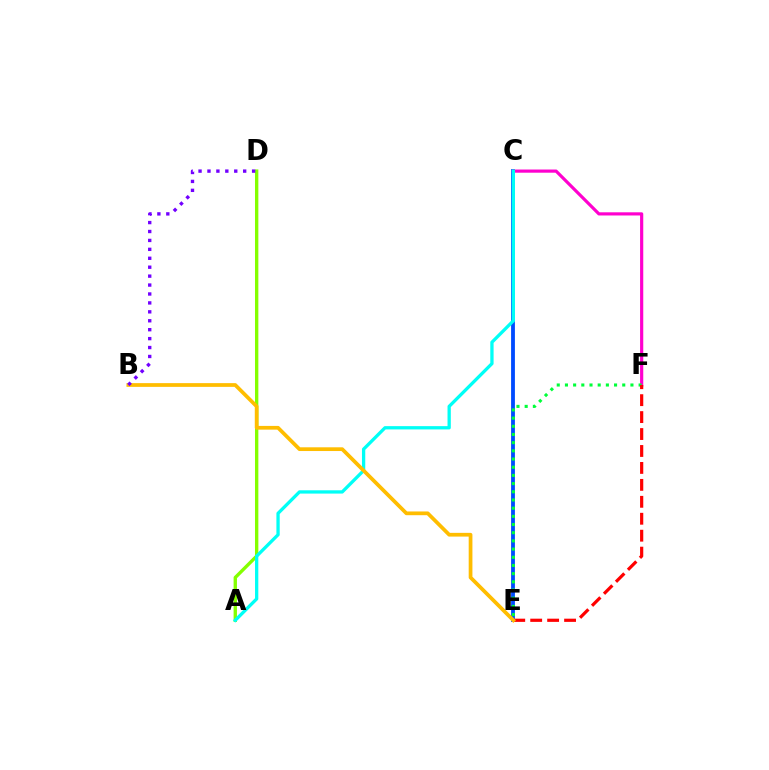{('A', 'D'): [{'color': '#84ff00', 'line_style': 'solid', 'thickness': 2.42}], ('C', 'E'): [{'color': '#004bff', 'line_style': 'solid', 'thickness': 2.75}], ('C', 'F'): [{'color': '#ff00cf', 'line_style': 'solid', 'thickness': 2.29}], ('E', 'F'): [{'color': '#00ff39', 'line_style': 'dotted', 'thickness': 2.22}, {'color': '#ff0000', 'line_style': 'dashed', 'thickness': 2.3}], ('A', 'C'): [{'color': '#00fff6', 'line_style': 'solid', 'thickness': 2.37}], ('B', 'E'): [{'color': '#ffbd00', 'line_style': 'solid', 'thickness': 2.69}], ('B', 'D'): [{'color': '#7200ff', 'line_style': 'dotted', 'thickness': 2.43}]}